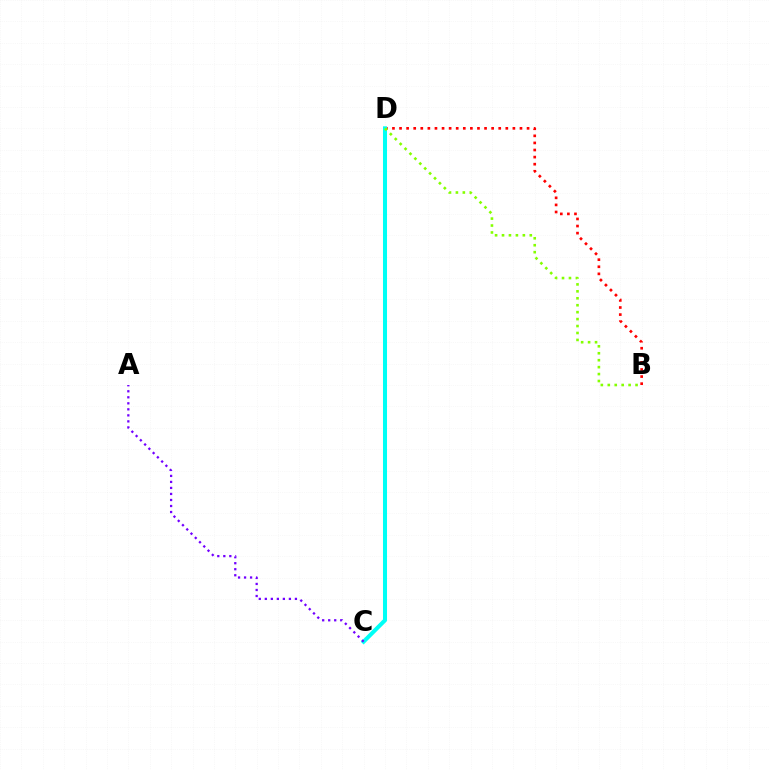{('B', 'D'): [{'color': '#ff0000', 'line_style': 'dotted', 'thickness': 1.92}, {'color': '#84ff00', 'line_style': 'dotted', 'thickness': 1.89}], ('C', 'D'): [{'color': '#00fff6', 'line_style': 'solid', 'thickness': 2.9}], ('A', 'C'): [{'color': '#7200ff', 'line_style': 'dotted', 'thickness': 1.64}]}